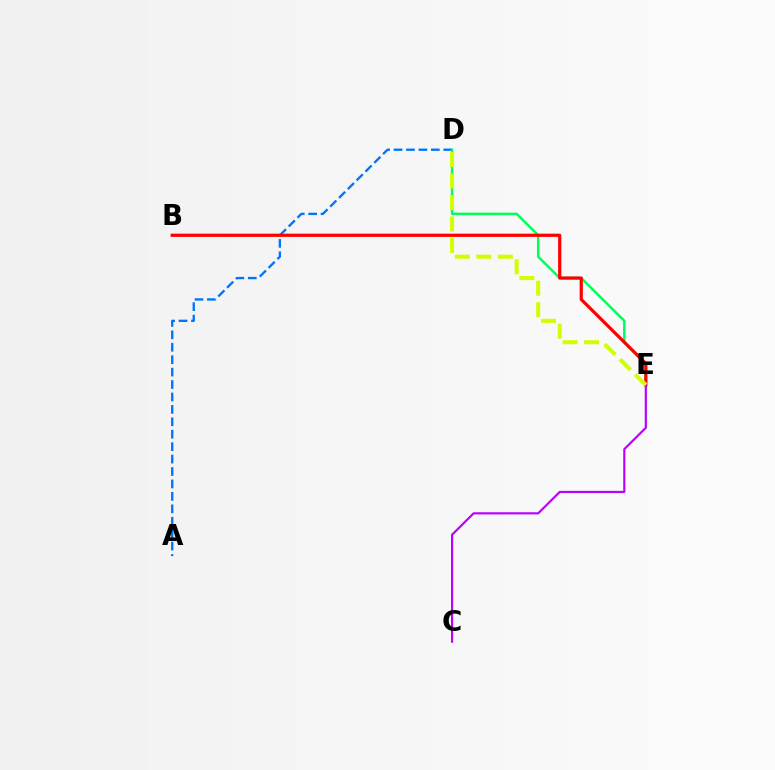{('A', 'D'): [{'color': '#0074ff', 'line_style': 'dashed', 'thickness': 1.69}], ('D', 'E'): [{'color': '#00ff5c', 'line_style': 'solid', 'thickness': 1.79}, {'color': '#d1ff00', 'line_style': 'dashed', 'thickness': 2.92}], ('B', 'E'): [{'color': '#ff0000', 'line_style': 'solid', 'thickness': 2.31}], ('C', 'E'): [{'color': '#b900ff', 'line_style': 'solid', 'thickness': 1.56}]}